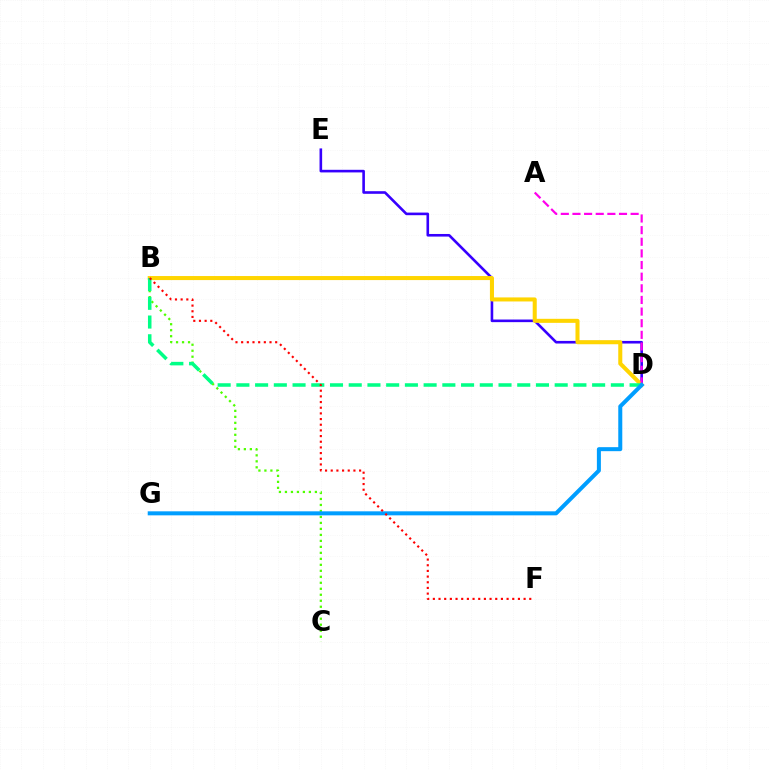{('D', 'E'): [{'color': '#3700ff', 'line_style': 'solid', 'thickness': 1.88}], ('B', 'C'): [{'color': '#4fff00', 'line_style': 'dotted', 'thickness': 1.63}], ('B', 'D'): [{'color': '#ffd500', 'line_style': 'solid', 'thickness': 2.91}, {'color': '#00ff86', 'line_style': 'dashed', 'thickness': 2.54}], ('A', 'D'): [{'color': '#ff00ed', 'line_style': 'dashed', 'thickness': 1.58}], ('D', 'G'): [{'color': '#009eff', 'line_style': 'solid', 'thickness': 2.89}], ('B', 'F'): [{'color': '#ff0000', 'line_style': 'dotted', 'thickness': 1.54}]}